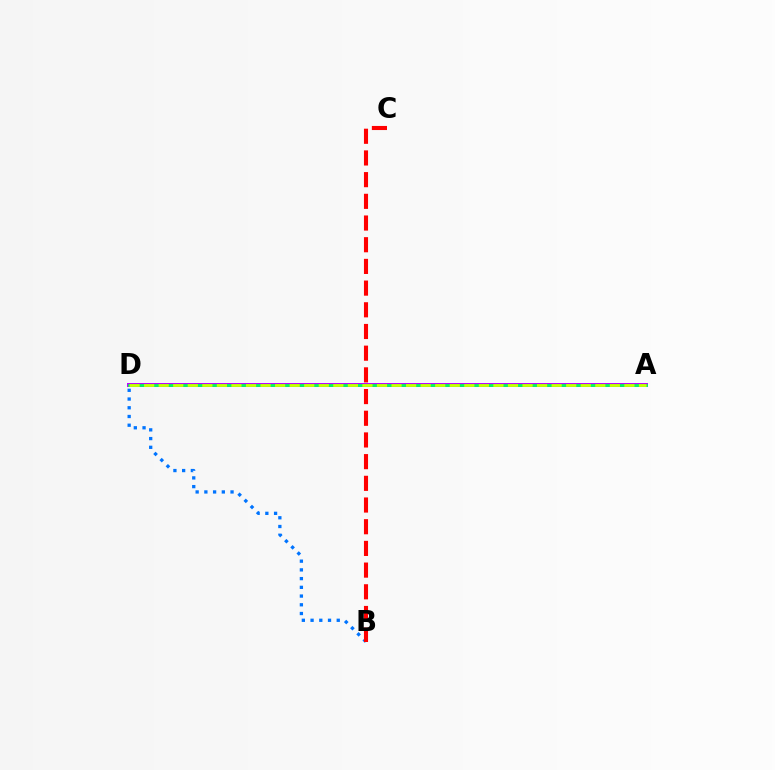{('B', 'D'): [{'color': '#0074ff', 'line_style': 'dotted', 'thickness': 2.37}], ('A', 'D'): [{'color': '#b900ff', 'line_style': 'solid', 'thickness': 2.84}, {'color': '#00ff5c', 'line_style': 'solid', 'thickness': 1.99}, {'color': '#d1ff00', 'line_style': 'dashed', 'thickness': 1.98}], ('B', 'C'): [{'color': '#ff0000', 'line_style': 'dashed', 'thickness': 2.95}]}